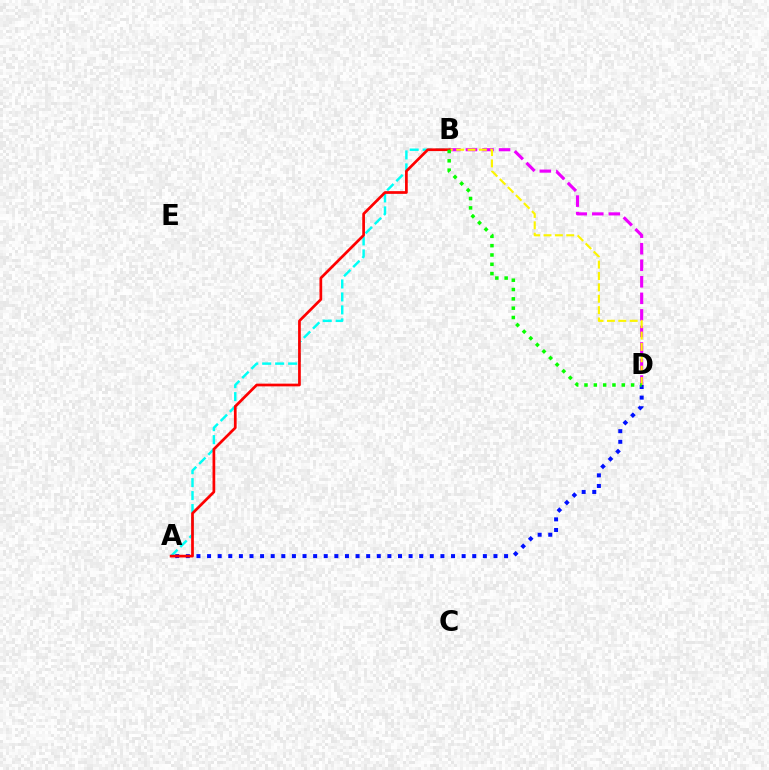{('B', 'D'): [{'color': '#ee00ff', 'line_style': 'dashed', 'thickness': 2.25}, {'color': '#fcf500', 'line_style': 'dashed', 'thickness': 1.54}, {'color': '#08ff00', 'line_style': 'dotted', 'thickness': 2.53}], ('A', 'D'): [{'color': '#0010ff', 'line_style': 'dotted', 'thickness': 2.88}], ('A', 'B'): [{'color': '#00fff6', 'line_style': 'dashed', 'thickness': 1.76}, {'color': '#ff0000', 'line_style': 'solid', 'thickness': 1.96}]}